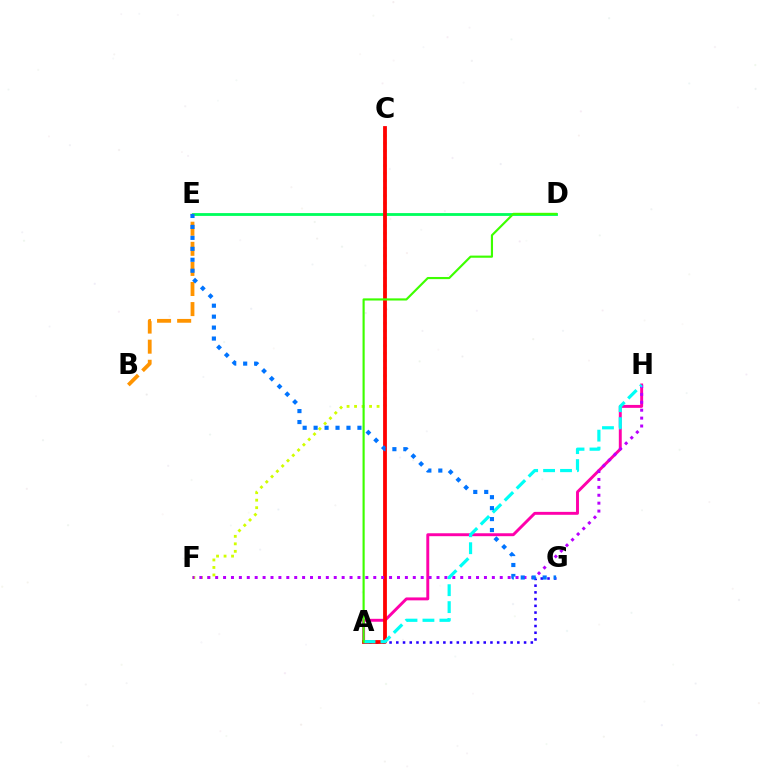{('D', 'E'): [{'color': '#00ff5c', 'line_style': 'solid', 'thickness': 2.03}], ('A', 'G'): [{'color': '#2500ff', 'line_style': 'dotted', 'thickness': 1.83}], ('A', 'H'): [{'color': '#ff00ac', 'line_style': 'solid', 'thickness': 2.11}, {'color': '#00fff6', 'line_style': 'dashed', 'thickness': 2.3}], ('B', 'E'): [{'color': '#ff9400', 'line_style': 'dashed', 'thickness': 2.73}], ('C', 'F'): [{'color': '#d1ff00', 'line_style': 'dotted', 'thickness': 2.04}], ('A', 'C'): [{'color': '#ff0000', 'line_style': 'solid', 'thickness': 2.74}], ('F', 'H'): [{'color': '#b900ff', 'line_style': 'dotted', 'thickness': 2.15}], ('A', 'D'): [{'color': '#3dff00', 'line_style': 'solid', 'thickness': 1.55}], ('E', 'G'): [{'color': '#0074ff', 'line_style': 'dotted', 'thickness': 2.98}]}